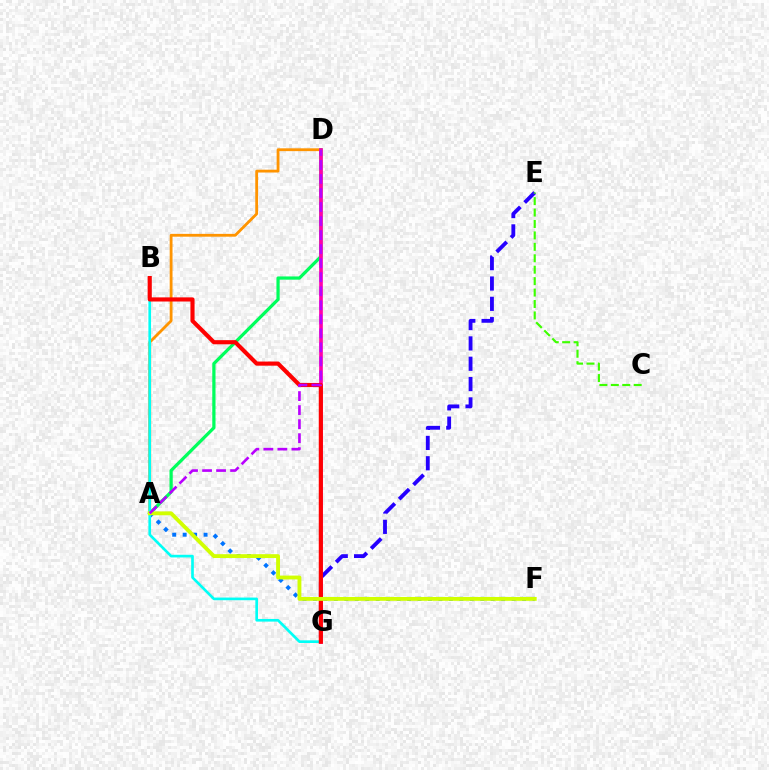{('A', 'F'): [{'color': '#0074ff', 'line_style': 'dotted', 'thickness': 2.84}, {'color': '#d1ff00', 'line_style': 'solid', 'thickness': 2.77}], ('A', 'D'): [{'color': '#ff9400', 'line_style': 'solid', 'thickness': 2.03}, {'color': '#00ff5c', 'line_style': 'solid', 'thickness': 2.33}, {'color': '#b900ff', 'line_style': 'dashed', 'thickness': 1.91}], ('E', 'G'): [{'color': '#2500ff', 'line_style': 'dashed', 'thickness': 2.76}], ('C', 'E'): [{'color': '#3dff00', 'line_style': 'dashed', 'thickness': 1.55}], ('B', 'G'): [{'color': '#00fff6', 'line_style': 'solid', 'thickness': 1.91}, {'color': '#ff0000', 'line_style': 'solid', 'thickness': 2.98}], ('D', 'G'): [{'color': '#ff00ac', 'line_style': 'solid', 'thickness': 2.64}]}